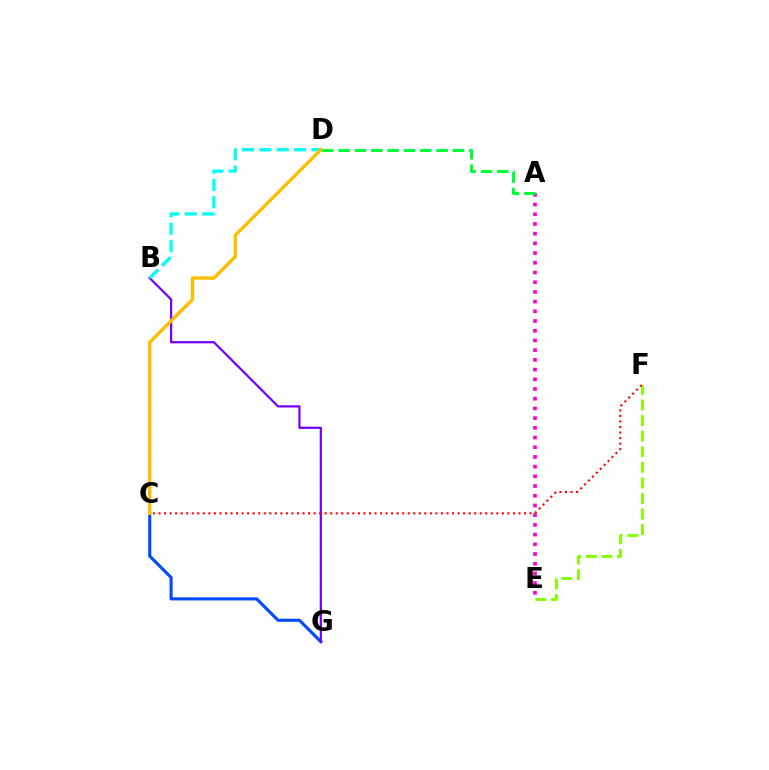{('C', 'G'): [{'color': '#004bff', 'line_style': 'solid', 'thickness': 2.24}], ('B', 'G'): [{'color': '#7200ff', 'line_style': 'solid', 'thickness': 1.6}], ('B', 'D'): [{'color': '#00fff6', 'line_style': 'dashed', 'thickness': 2.36}], ('E', 'F'): [{'color': '#84ff00', 'line_style': 'dashed', 'thickness': 2.12}], ('C', 'D'): [{'color': '#ffbd00', 'line_style': 'solid', 'thickness': 2.4}], ('A', 'E'): [{'color': '#ff00cf', 'line_style': 'dotted', 'thickness': 2.64}], ('C', 'F'): [{'color': '#ff0000', 'line_style': 'dotted', 'thickness': 1.5}], ('A', 'D'): [{'color': '#00ff39', 'line_style': 'dashed', 'thickness': 2.22}]}